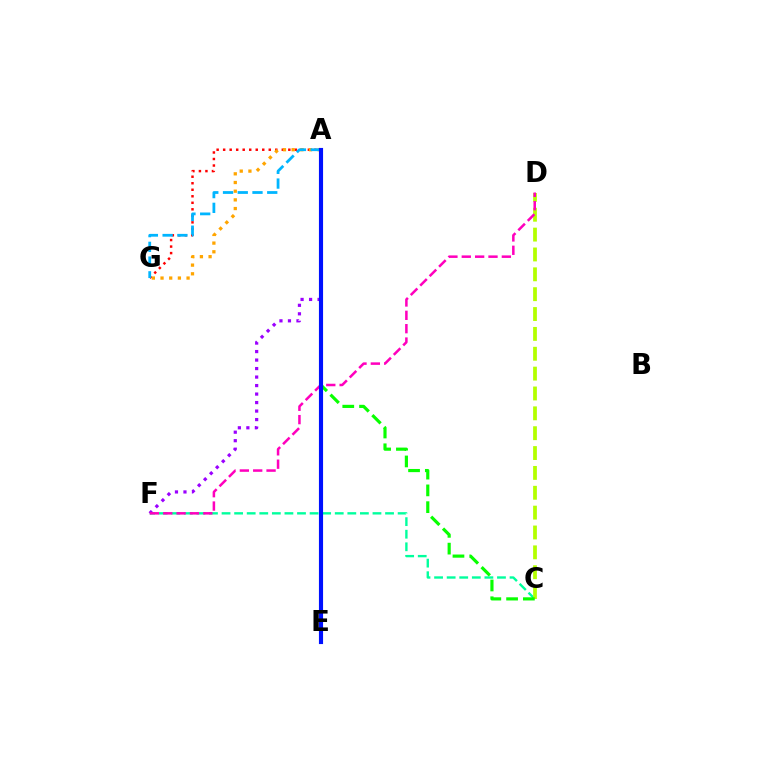{('C', 'F'): [{'color': '#00ff9d', 'line_style': 'dashed', 'thickness': 1.71}], ('A', 'G'): [{'color': '#ff0000', 'line_style': 'dotted', 'thickness': 1.77}, {'color': '#ffa500', 'line_style': 'dotted', 'thickness': 2.36}, {'color': '#00b5ff', 'line_style': 'dashed', 'thickness': 2.0}], ('A', 'F'): [{'color': '#9b00ff', 'line_style': 'dotted', 'thickness': 2.31}], ('C', 'D'): [{'color': '#b3ff00', 'line_style': 'dashed', 'thickness': 2.7}], ('A', 'C'): [{'color': '#08ff00', 'line_style': 'dashed', 'thickness': 2.28}], ('D', 'F'): [{'color': '#ff00bd', 'line_style': 'dashed', 'thickness': 1.81}], ('A', 'E'): [{'color': '#0010ff', 'line_style': 'solid', 'thickness': 2.98}]}